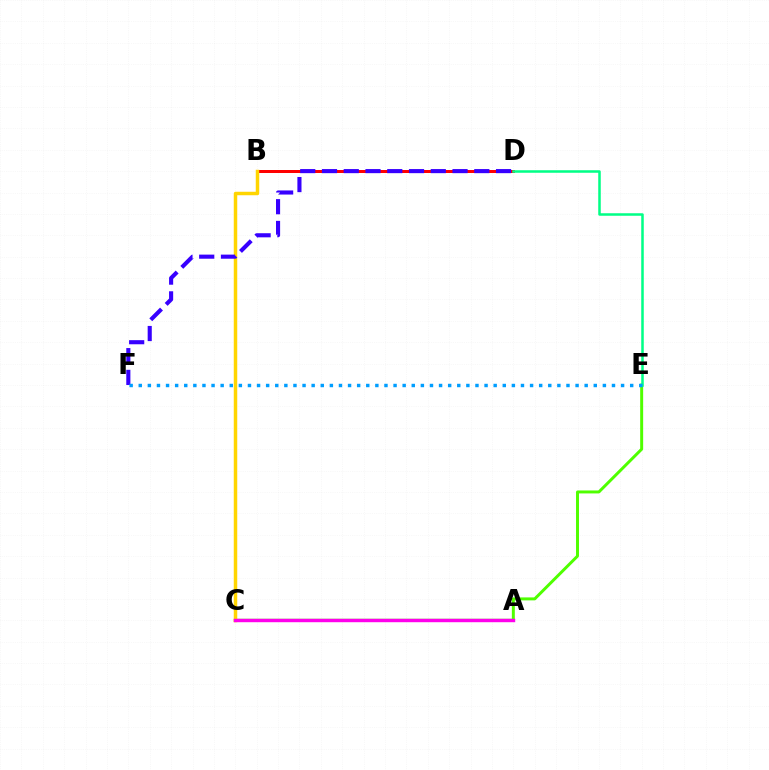{('B', 'D'): [{'color': '#ff0000', 'line_style': 'solid', 'thickness': 2.16}], ('C', 'E'): [{'color': '#4fff00', 'line_style': 'solid', 'thickness': 2.13}], ('B', 'C'): [{'color': '#ffd500', 'line_style': 'solid', 'thickness': 2.5}], ('D', 'E'): [{'color': '#00ff86', 'line_style': 'solid', 'thickness': 1.81}], ('D', 'F'): [{'color': '#3700ff', 'line_style': 'dashed', 'thickness': 2.96}], ('E', 'F'): [{'color': '#009eff', 'line_style': 'dotted', 'thickness': 2.47}], ('A', 'C'): [{'color': '#ff00ed', 'line_style': 'solid', 'thickness': 2.47}]}